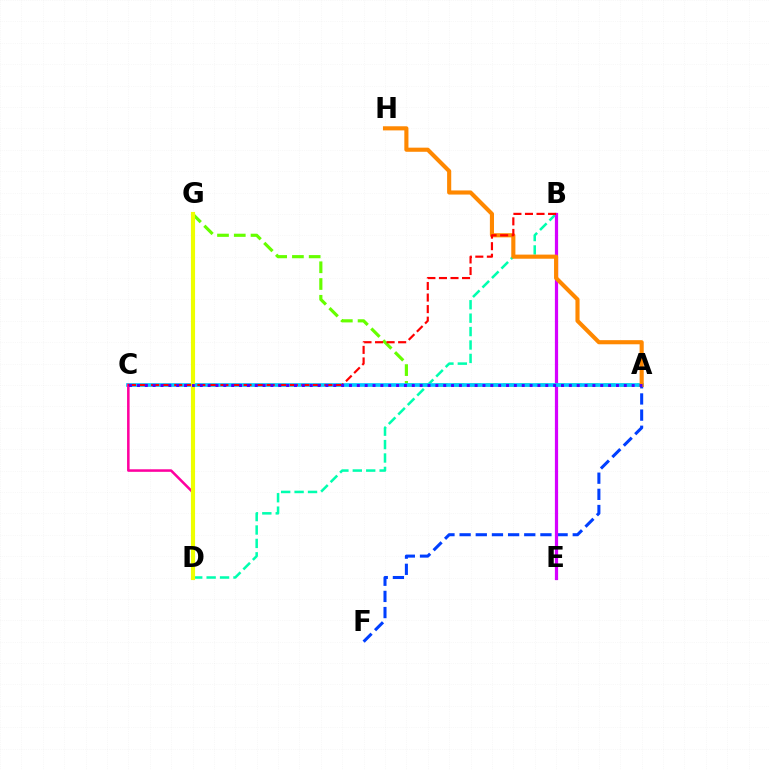{('D', 'G'): [{'color': '#00ff27', 'line_style': 'dashed', 'thickness': 1.84}, {'color': '#eeff00', 'line_style': 'solid', 'thickness': 2.97}], ('A', 'F'): [{'color': '#003fff', 'line_style': 'dashed', 'thickness': 2.2}], ('B', 'D'): [{'color': '#00ffaf', 'line_style': 'dashed', 'thickness': 1.82}], ('A', 'G'): [{'color': '#66ff00', 'line_style': 'dashed', 'thickness': 2.28}], ('B', 'E'): [{'color': '#d600ff', 'line_style': 'solid', 'thickness': 2.32}], ('A', 'C'): [{'color': '#00c7ff', 'line_style': 'solid', 'thickness': 2.65}, {'color': '#4f00ff', 'line_style': 'dotted', 'thickness': 2.13}], ('A', 'H'): [{'color': '#ff8800', 'line_style': 'solid', 'thickness': 2.96}], ('C', 'D'): [{'color': '#ff00a0', 'line_style': 'solid', 'thickness': 1.83}], ('B', 'C'): [{'color': '#ff0000', 'line_style': 'dashed', 'thickness': 1.57}]}